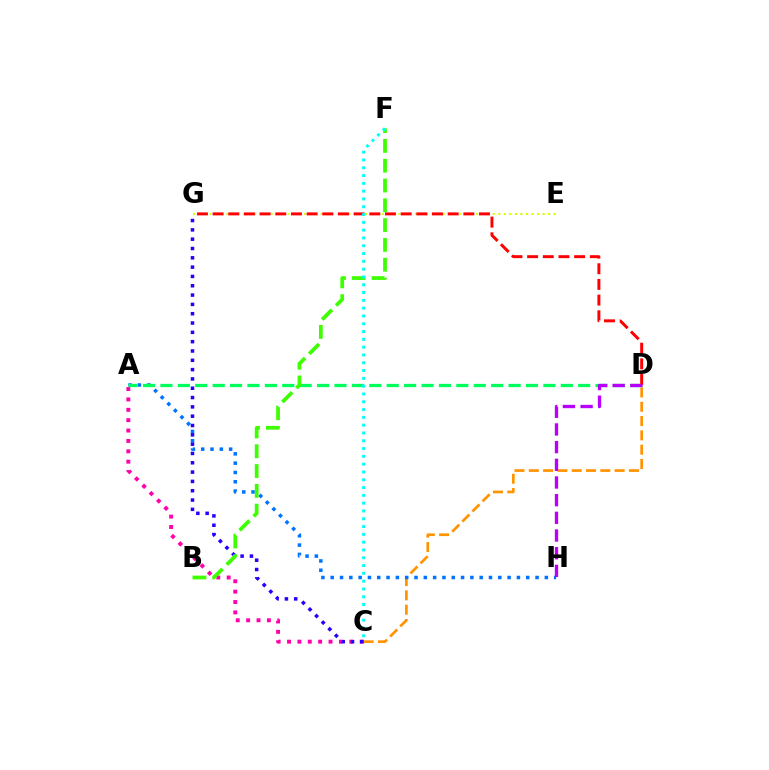{('C', 'D'): [{'color': '#ff9400', 'line_style': 'dashed', 'thickness': 1.94}], ('A', 'C'): [{'color': '#ff00ac', 'line_style': 'dotted', 'thickness': 2.82}], ('A', 'H'): [{'color': '#0074ff', 'line_style': 'dotted', 'thickness': 2.53}], ('C', 'G'): [{'color': '#2500ff', 'line_style': 'dotted', 'thickness': 2.53}], ('A', 'D'): [{'color': '#00ff5c', 'line_style': 'dashed', 'thickness': 2.36}], ('B', 'F'): [{'color': '#3dff00', 'line_style': 'dashed', 'thickness': 2.69}], ('E', 'G'): [{'color': '#d1ff00', 'line_style': 'dotted', 'thickness': 1.51}], ('D', 'G'): [{'color': '#ff0000', 'line_style': 'dashed', 'thickness': 2.13}], ('D', 'H'): [{'color': '#b900ff', 'line_style': 'dashed', 'thickness': 2.4}], ('C', 'F'): [{'color': '#00fff6', 'line_style': 'dotted', 'thickness': 2.12}]}